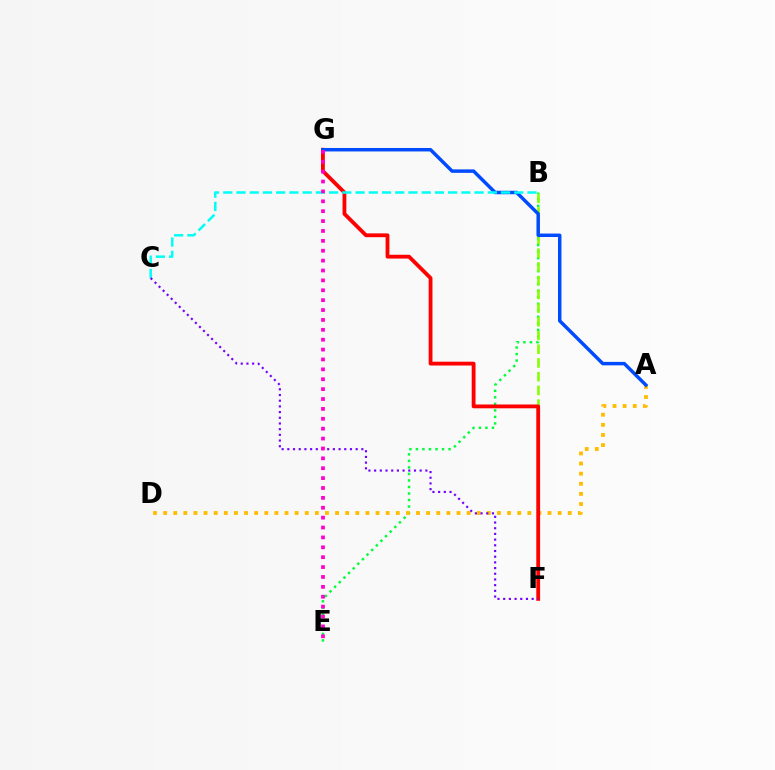{('B', 'E'): [{'color': '#00ff39', 'line_style': 'dotted', 'thickness': 1.77}], ('A', 'D'): [{'color': '#ffbd00', 'line_style': 'dotted', 'thickness': 2.75}], ('B', 'F'): [{'color': '#84ff00', 'line_style': 'dashed', 'thickness': 1.86}], ('F', 'G'): [{'color': '#ff0000', 'line_style': 'solid', 'thickness': 2.74}], ('A', 'G'): [{'color': '#004bff', 'line_style': 'solid', 'thickness': 2.49}], ('B', 'C'): [{'color': '#00fff6', 'line_style': 'dashed', 'thickness': 1.8}], ('C', 'F'): [{'color': '#7200ff', 'line_style': 'dotted', 'thickness': 1.55}], ('E', 'G'): [{'color': '#ff00cf', 'line_style': 'dotted', 'thickness': 2.69}]}